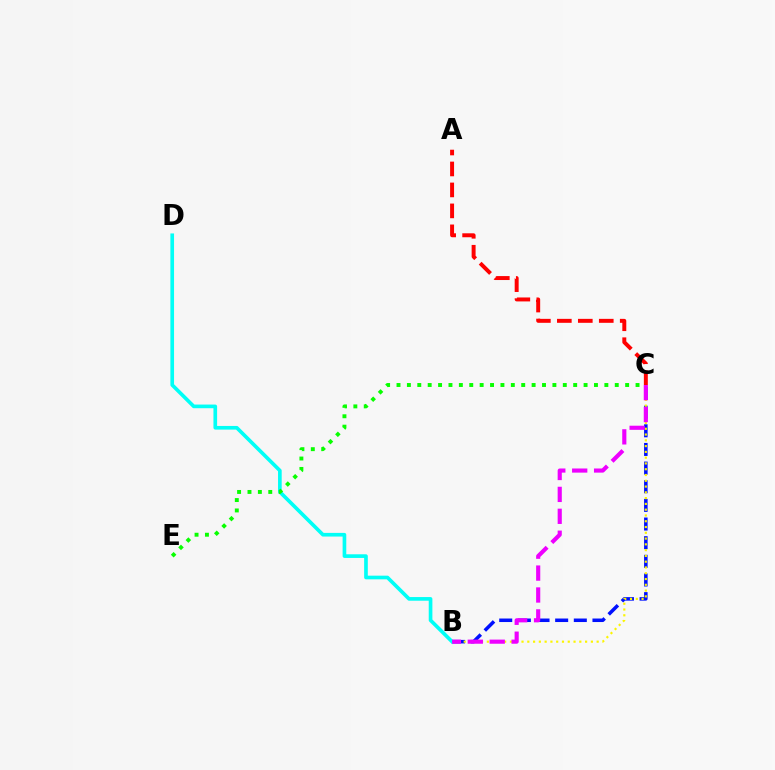{('B', 'C'): [{'color': '#0010ff', 'line_style': 'dashed', 'thickness': 2.53}, {'color': '#fcf500', 'line_style': 'dotted', 'thickness': 1.57}, {'color': '#ee00ff', 'line_style': 'dashed', 'thickness': 2.98}], ('A', 'C'): [{'color': '#ff0000', 'line_style': 'dashed', 'thickness': 2.85}], ('B', 'D'): [{'color': '#00fff6', 'line_style': 'solid', 'thickness': 2.63}], ('C', 'E'): [{'color': '#08ff00', 'line_style': 'dotted', 'thickness': 2.82}]}